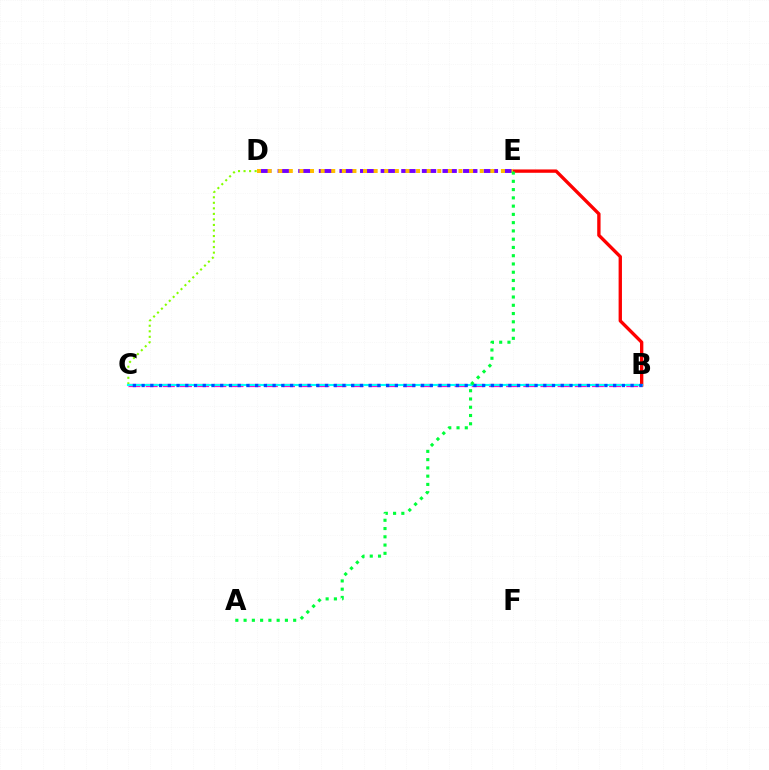{('B', 'E'): [{'color': '#ff0000', 'line_style': 'solid', 'thickness': 2.41}], ('B', 'C'): [{'color': '#ff00cf', 'line_style': 'dashed', 'thickness': 2.33}, {'color': '#00fff6', 'line_style': 'solid', 'thickness': 1.53}, {'color': '#004bff', 'line_style': 'dotted', 'thickness': 2.37}], ('C', 'D'): [{'color': '#84ff00', 'line_style': 'dotted', 'thickness': 1.5}], ('D', 'E'): [{'color': '#7200ff', 'line_style': 'dashed', 'thickness': 2.8}, {'color': '#ffbd00', 'line_style': 'dotted', 'thickness': 2.88}], ('A', 'E'): [{'color': '#00ff39', 'line_style': 'dotted', 'thickness': 2.25}]}